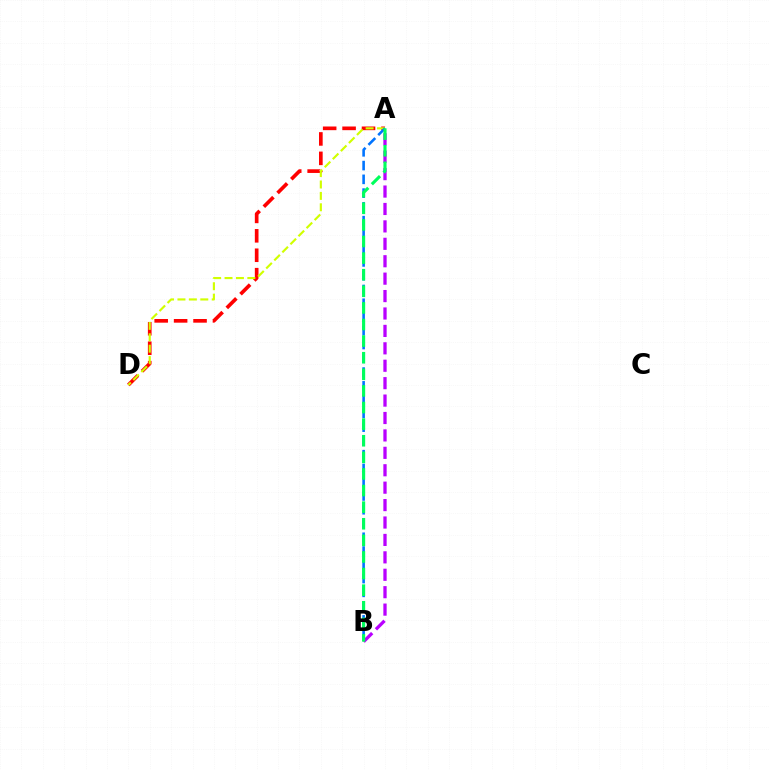{('A', 'D'): [{'color': '#ff0000', 'line_style': 'dashed', 'thickness': 2.64}, {'color': '#d1ff00', 'line_style': 'dashed', 'thickness': 1.55}], ('A', 'B'): [{'color': '#b900ff', 'line_style': 'dashed', 'thickness': 2.37}, {'color': '#0074ff', 'line_style': 'dashed', 'thickness': 1.87}, {'color': '#00ff5c', 'line_style': 'dashed', 'thickness': 2.26}]}